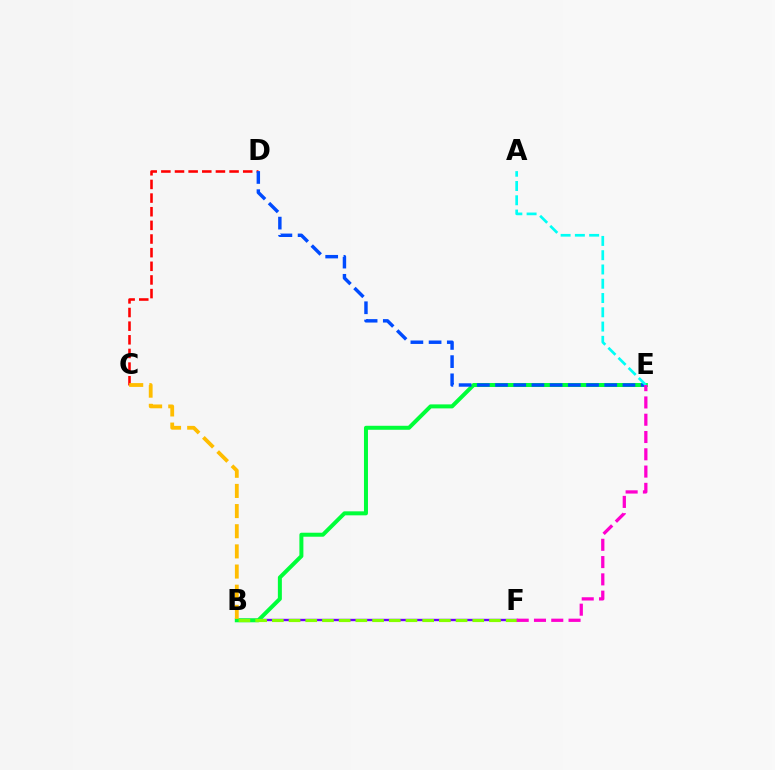{('B', 'F'): [{'color': '#7200ff', 'line_style': 'solid', 'thickness': 1.71}, {'color': '#84ff00', 'line_style': 'dashed', 'thickness': 2.27}], ('B', 'E'): [{'color': '#00ff39', 'line_style': 'solid', 'thickness': 2.88}], ('C', 'D'): [{'color': '#ff0000', 'line_style': 'dashed', 'thickness': 1.85}], ('B', 'C'): [{'color': '#ffbd00', 'line_style': 'dashed', 'thickness': 2.74}], ('D', 'E'): [{'color': '#004bff', 'line_style': 'dashed', 'thickness': 2.47}], ('A', 'E'): [{'color': '#00fff6', 'line_style': 'dashed', 'thickness': 1.94}], ('E', 'F'): [{'color': '#ff00cf', 'line_style': 'dashed', 'thickness': 2.35}]}